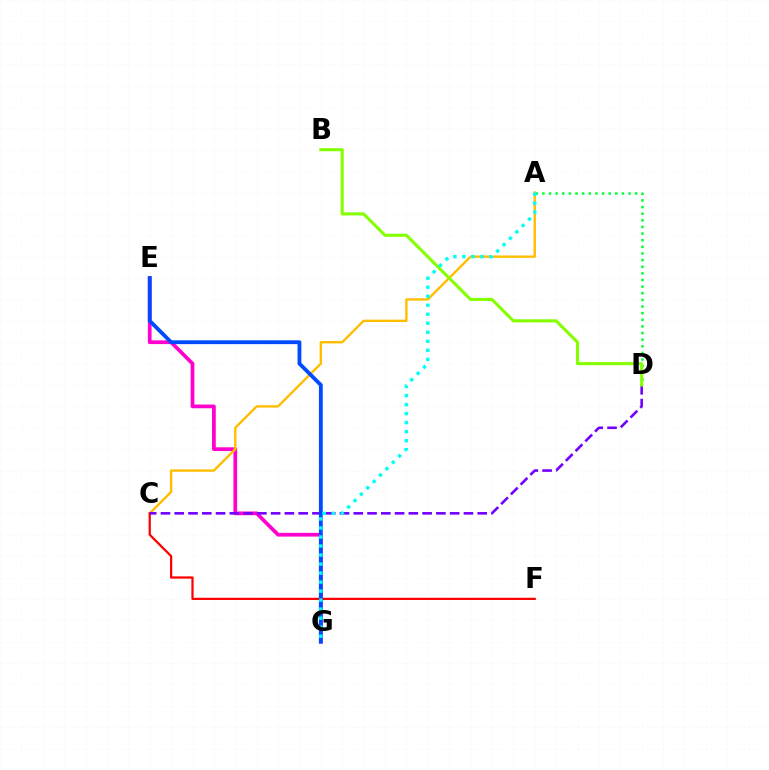{('E', 'G'): [{'color': '#ff00cf', 'line_style': 'solid', 'thickness': 2.68}, {'color': '#004bff', 'line_style': 'solid', 'thickness': 2.76}], ('A', 'D'): [{'color': '#00ff39', 'line_style': 'dotted', 'thickness': 1.8}], ('A', 'C'): [{'color': '#ffbd00', 'line_style': 'solid', 'thickness': 1.71}], ('C', 'F'): [{'color': '#ff0000', 'line_style': 'solid', 'thickness': 1.62}], ('C', 'D'): [{'color': '#7200ff', 'line_style': 'dashed', 'thickness': 1.87}], ('B', 'D'): [{'color': '#84ff00', 'line_style': 'solid', 'thickness': 2.21}], ('A', 'G'): [{'color': '#00fff6', 'line_style': 'dotted', 'thickness': 2.45}]}